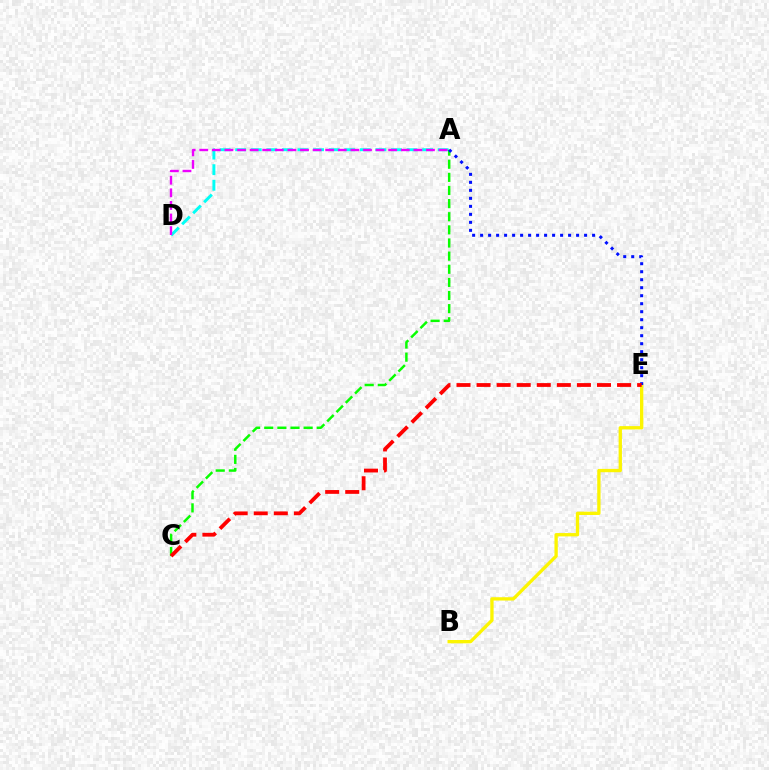{('A', 'D'): [{'color': '#00fff6', 'line_style': 'dashed', 'thickness': 2.12}, {'color': '#ee00ff', 'line_style': 'dashed', 'thickness': 1.71}], ('A', 'C'): [{'color': '#08ff00', 'line_style': 'dashed', 'thickness': 1.78}], ('B', 'E'): [{'color': '#fcf500', 'line_style': 'solid', 'thickness': 2.39}], ('A', 'E'): [{'color': '#0010ff', 'line_style': 'dotted', 'thickness': 2.17}], ('C', 'E'): [{'color': '#ff0000', 'line_style': 'dashed', 'thickness': 2.73}]}